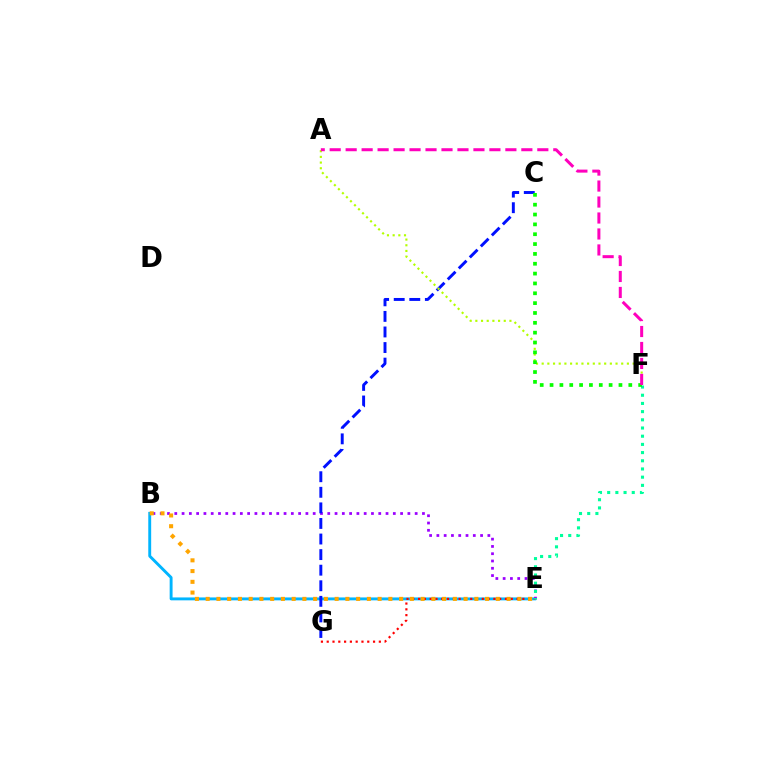{('B', 'E'): [{'color': '#00b5ff', 'line_style': 'solid', 'thickness': 2.09}, {'color': '#9b00ff', 'line_style': 'dotted', 'thickness': 1.98}, {'color': '#ffa500', 'line_style': 'dotted', 'thickness': 2.92}], ('E', 'G'): [{'color': '#ff0000', 'line_style': 'dotted', 'thickness': 1.57}], ('E', 'F'): [{'color': '#00ff9d', 'line_style': 'dotted', 'thickness': 2.23}], ('C', 'G'): [{'color': '#0010ff', 'line_style': 'dashed', 'thickness': 2.12}], ('A', 'F'): [{'color': '#b3ff00', 'line_style': 'dotted', 'thickness': 1.54}, {'color': '#ff00bd', 'line_style': 'dashed', 'thickness': 2.17}], ('C', 'F'): [{'color': '#08ff00', 'line_style': 'dotted', 'thickness': 2.67}]}